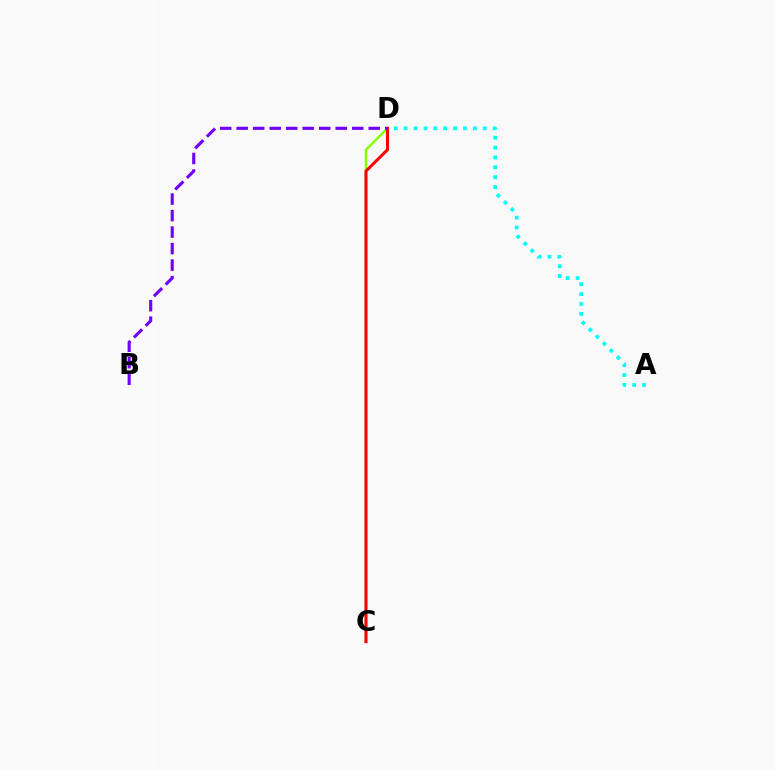{('A', 'D'): [{'color': '#00fff6', 'line_style': 'dotted', 'thickness': 2.68}], ('C', 'D'): [{'color': '#84ff00', 'line_style': 'solid', 'thickness': 1.75}, {'color': '#ff0000', 'line_style': 'solid', 'thickness': 2.19}], ('B', 'D'): [{'color': '#7200ff', 'line_style': 'dashed', 'thickness': 2.24}]}